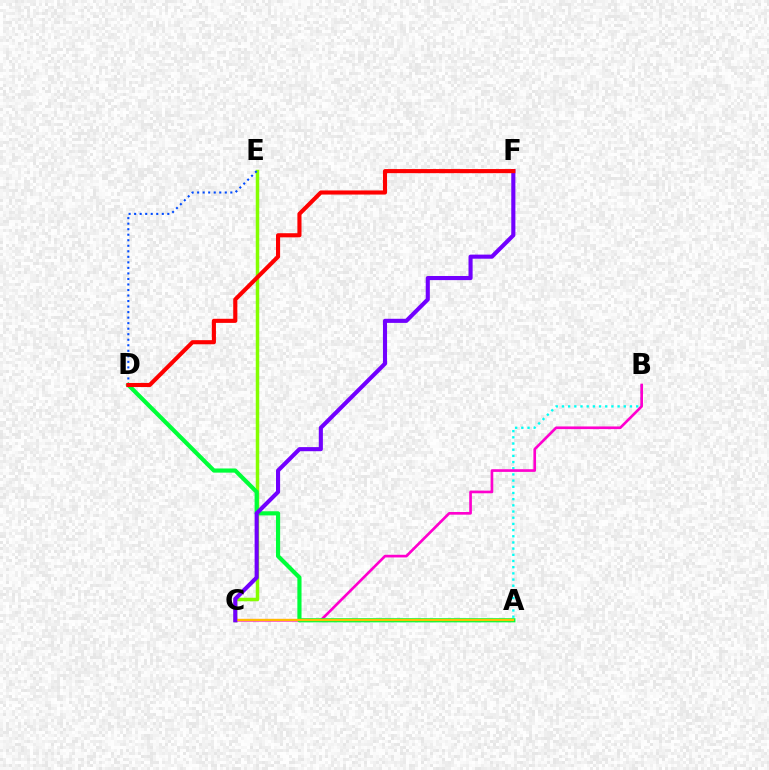{('A', 'B'): [{'color': '#00fff6', 'line_style': 'dotted', 'thickness': 1.68}], ('C', 'E'): [{'color': '#84ff00', 'line_style': 'solid', 'thickness': 2.51}], ('B', 'C'): [{'color': '#ff00cf', 'line_style': 'solid', 'thickness': 1.91}], ('A', 'D'): [{'color': '#00ff39', 'line_style': 'solid', 'thickness': 2.99}], ('A', 'C'): [{'color': '#ffbd00', 'line_style': 'solid', 'thickness': 1.66}], ('C', 'F'): [{'color': '#7200ff', 'line_style': 'solid', 'thickness': 2.96}], ('D', 'E'): [{'color': '#004bff', 'line_style': 'dotted', 'thickness': 1.5}], ('D', 'F'): [{'color': '#ff0000', 'line_style': 'solid', 'thickness': 2.96}]}